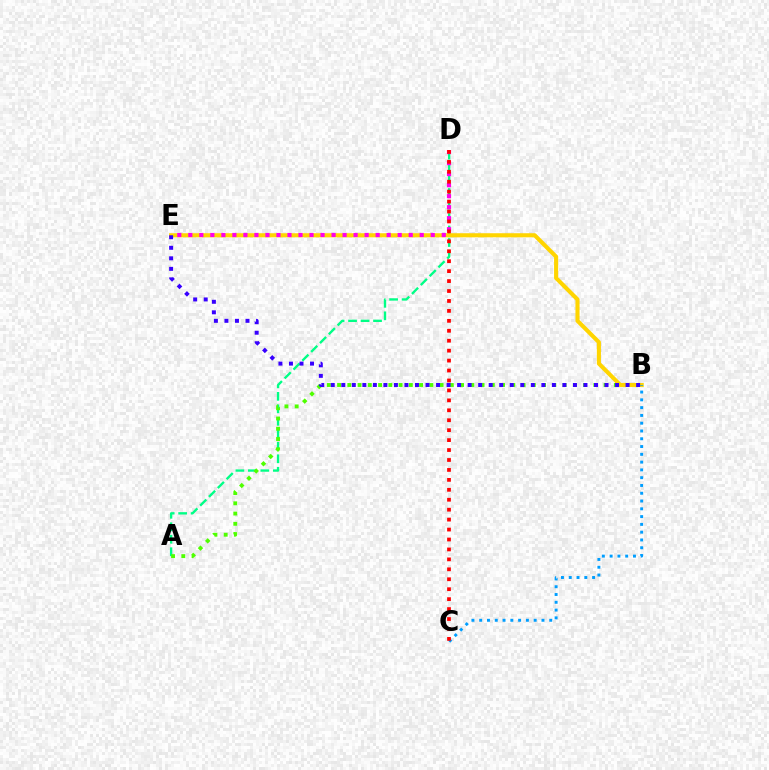{('A', 'D'): [{'color': '#00ff86', 'line_style': 'dashed', 'thickness': 1.7}], ('A', 'B'): [{'color': '#4fff00', 'line_style': 'dotted', 'thickness': 2.79}], ('B', 'E'): [{'color': '#ffd500', 'line_style': 'solid', 'thickness': 2.95}, {'color': '#3700ff', 'line_style': 'dotted', 'thickness': 2.86}], ('D', 'E'): [{'color': '#ff00ed', 'line_style': 'dotted', 'thickness': 2.99}], ('B', 'C'): [{'color': '#009eff', 'line_style': 'dotted', 'thickness': 2.11}], ('C', 'D'): [{'color': '#ff0000', 'line_style': 'dotted', 'thickness': 2.7}]}